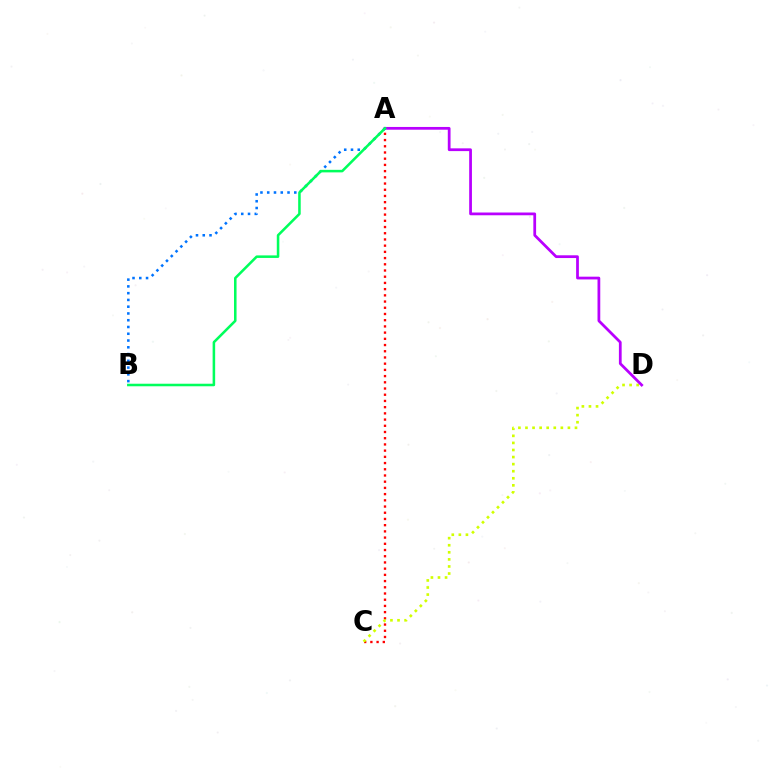{('A', 'C'): [{'color': '#ff0000', 'line_style': 'dotted', 'thickness': 1.69}], ('C', 'D'): [{'color': '#d1ff00', 'line_style': 'dotted', 'thickness': 1.92}], ('A', 'D'): [{'color': '#b900ff', 'line_style': 'solid', 'thickness': 1.98}], ('A', 'B'): [{'color': '#0074ff', 'line_style': 'dotted', 'thickness': 1.84}, {'color': '#00ff5c', 'line_style': 'solid', 'thickness': 1.83}]}